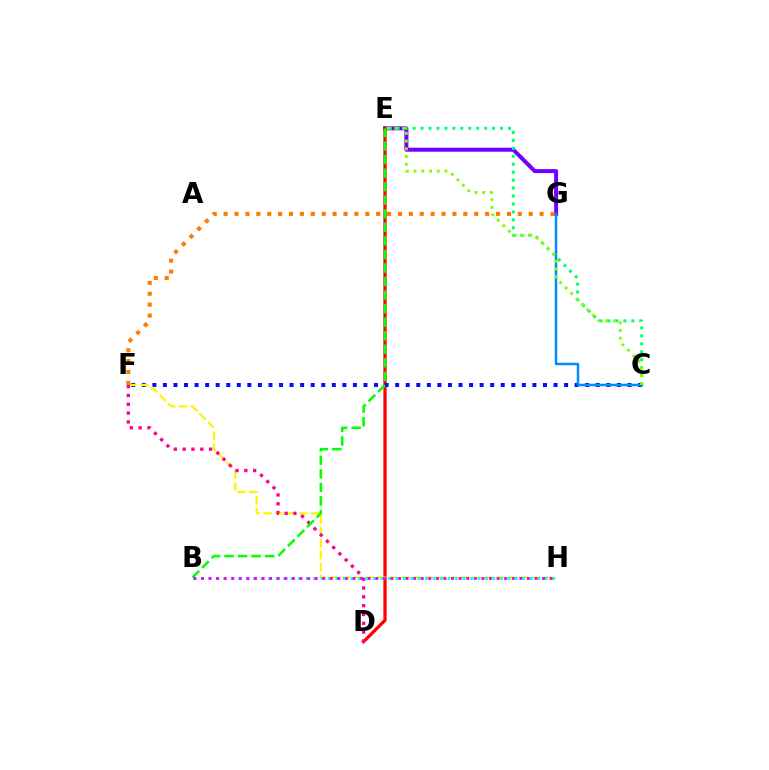{('E', 'G'): [{'color': '#7200ff', 'line_style': 'solid', 'thickness': 2.88}], ('C', 'E'): [{'color': '#00ff74', 'line_style': 'dotted', 'thickness': 2.16}, {'color': '#84ff00', 'line_style': 'dotted', 'thickness': 2.1}], ('D', 'E'): [{'color': '#ff0000', 'line_style': 'solid', 'thickness': 2.34}], ('C', 'F'): [{'color': '#0010ff', 'line_style': 'dotted', 'thickness': 2.87}], ('F', 'H'): [{'color': '#fcf500', 'line_style': 'dashed', 'thickness': 1.61}], ('F', 'G'): [{'color': '#ff7c00', 'line_style': 'dotted', 'thickness': 2.96}], ('C', 'G'): [{'color': '#008cff', 'line_style': 'solid', 'thickness': 1.8}], ('D', 'F'): [{'color': '#ff0094', 'line_style': 'dotted', 'thickness': 2.4}], ('B', 'H'): [{'color': '#00fff6', 'line_style': 'dotted', 'thickness': 2.03}, {'color': '#ee00ff', 'line_style': 'dotted', 'thickness': 2.06}], ('B', 'E'): [{'color': '#08ff00', 'line_style': 'dashed', 'thickness': 1.84}]}